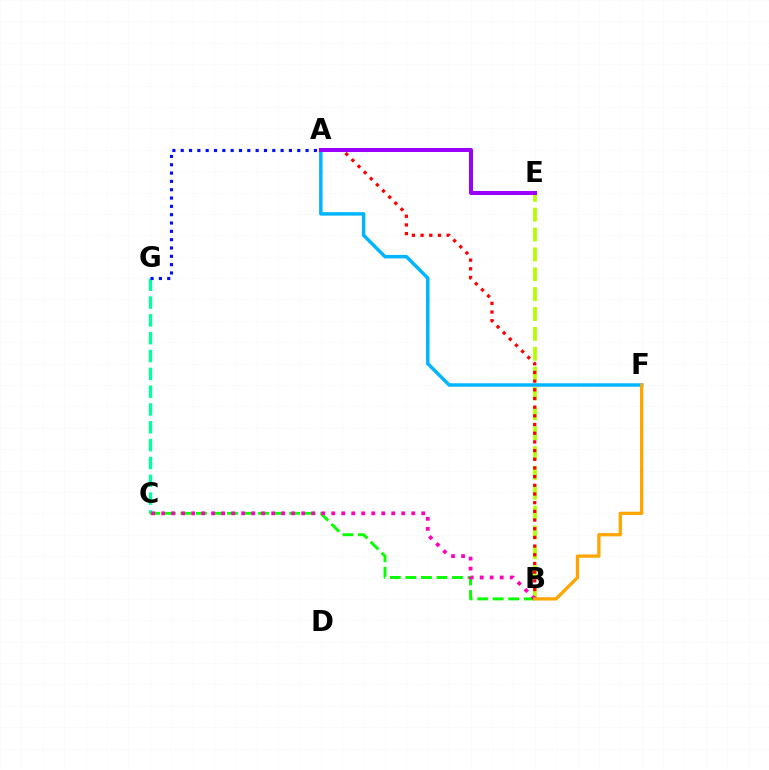{('B', 'E'): [{'color': '#b3ff00', 'line_style': 'dashed', 'thickness': 2.7}], ('A', 'F'): [{'color': '#00b5ff', 'line_style': 'solid', 'thickness': 2.49}], ('C', 'G'): [{'color': '#00ff9d', 'line_style': 'dashed', 'thickness': 2.42}], ('A', 'B'): [{'color': '#ff0000', 'line_style': 'dotted', 'thickness': 2.36}], ('B', 'C'): [{'color': '#08ff00', 'line_style': 'dashed', 'thickness': 2.11}, {'color': '#ff00bd', 'line_style': 'dotted', 'thickness': 2.72}], ('A', 'G'): [{'color': '#0010ff', 'line_style': 'dotted', 'thickness': 2.26}], ('A', 'E'): [{'color': '#9b00ff', 'line_style': 'solid', 'thickness': 2.88}], ('B', 'F'): [{'color': '#ffa500', 'line_style': 'solid', 'thickness': 2.37}]}